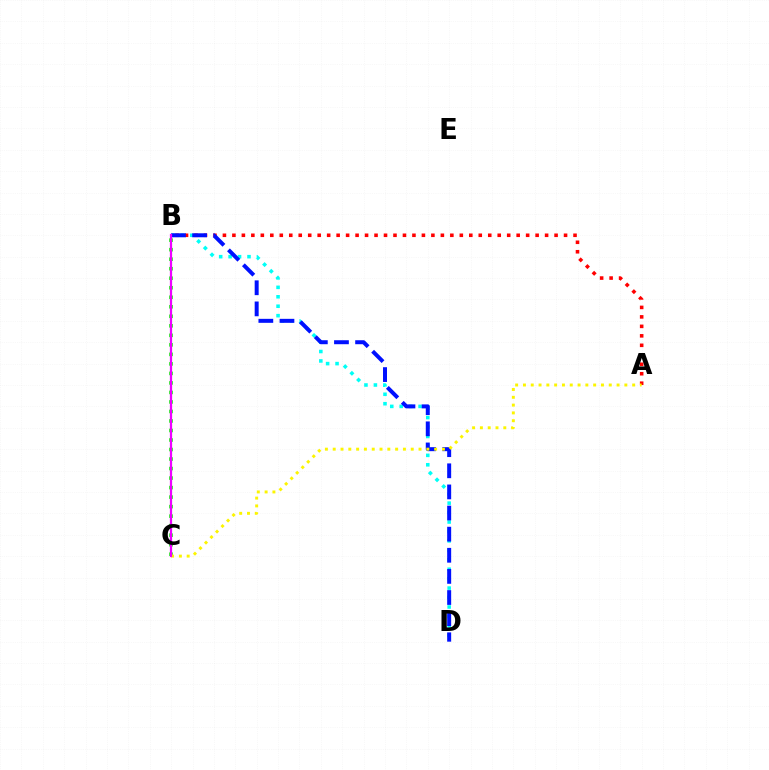{('A', 'B'): [{'color': '#ff0000', 'line_style': 'dotted', 'thickness': 2.57}], ('B', 'C'): [{'color': '#08ff00', 'line_style': 'dotted', 'thickness': 2.59}, {'color': '#ee00ff', 'line_style': 'solid', 'thickness': 1.62}], ('B', 'D'): [{'color': '#00fff6', 'line_style': 'dotted', 'thickness': 2.57}, {'color': '#0010ff', 'line_style': 'dashed', 'thickness': 2.87}], ('A', 'C'): [{'color': '#fcf500', 'line_style': 'dotted', 'thickness': 2.12}]}